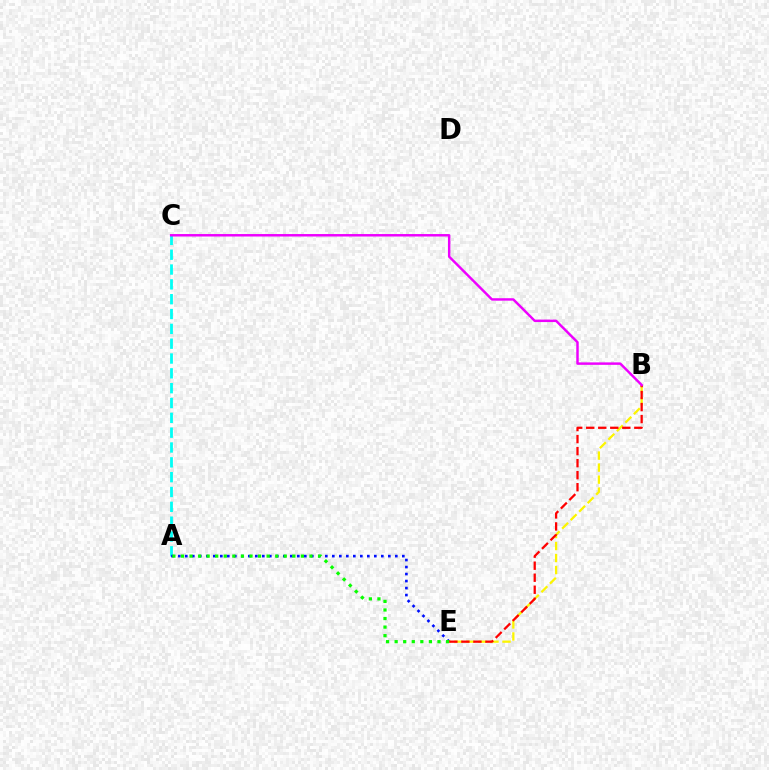{('A', 'C'): [{'color': '#00fff6', 'line_style': 'dashed', 'thickness': 2.01}], ('A', 'E'): [{'color': '#0010ff', 'line_style': 'dotted', 'thickness': 1.9}, {'color': '#08ff00', 'line_style': 'dotted', 'thickness': 2.33}], ('B', 'E'): [{'color': '#fcf500', 'line_style': 'dashed', 'thickness': 1.63}, {'color': '#ff0000', 'line_style': 'dashed', 'thickness': 1.63}], ('B', 'C'): [{'color': '#ee00ff', 'line_style': 'solid', 'thickness': 1.77}]}